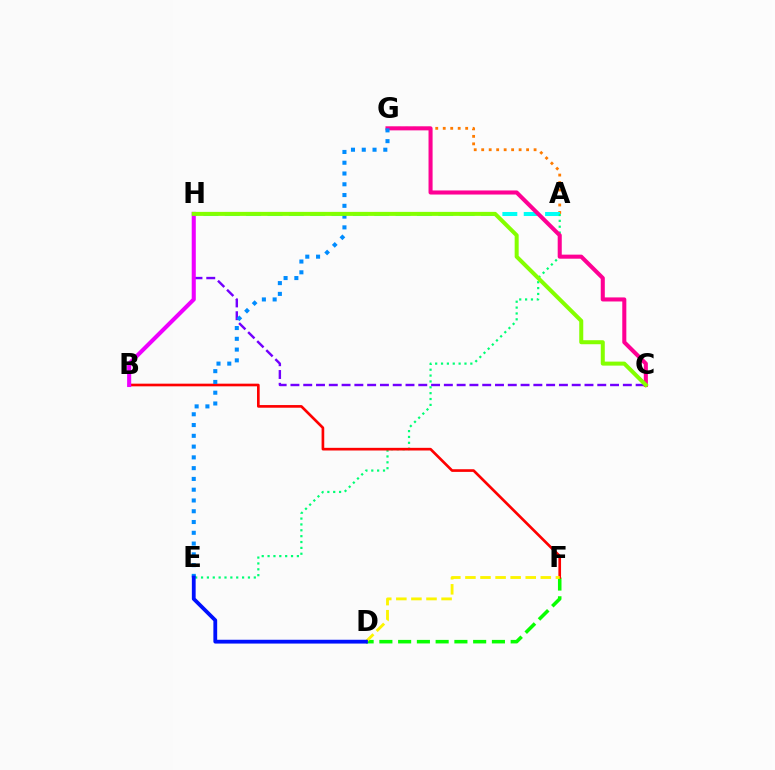{('D', 'F'): [{'color': '#08ff00', 'line_style': 'dashed', 'thickness': 2.55}, {'color': '#fcf500', 'line_style': 'dashed', 'thickness': 2.05}], ('A', 'G'): [{'color': '#ff7c00', 'line_style': 'dotted', 'thickness': 2.03}], ('A', 'H'): [{'color': '#00fff6', 'line_style': 'dashed', 'thickness': 2.9}], ('C', 'H'): [{'color': '#7200ff', 'line_style': 'dashed', 'thickness': 1.74}, {'color': '#84ff00', 'line_style': 'solid', 'thickness': 2.89}], ('A', 'E'): [{'color': '#00ff74', 'line_style': 'dotted', 'thickness': 1.59}], ('B', 'F'): [{'color': '#ff0000', 'line_style': 'solid', 'thickness': 1.91}], ('B', 'H'): [{'color': '#ee00ff', 'line_style': 'solid', 'thickness': 2.94}], ('C', 'G'): [{'color': '#ff0094', 'line_style': 'solid', 'thickness': 2.93}], ('E', 'G'): [{'color': '#008cff', 'line_style': 'dotted', 'thickness': 2.93}], ('D', 'E'): [{'color': '#0010ff', 'line_style': 'solid', 'thickness': 2.74}]}